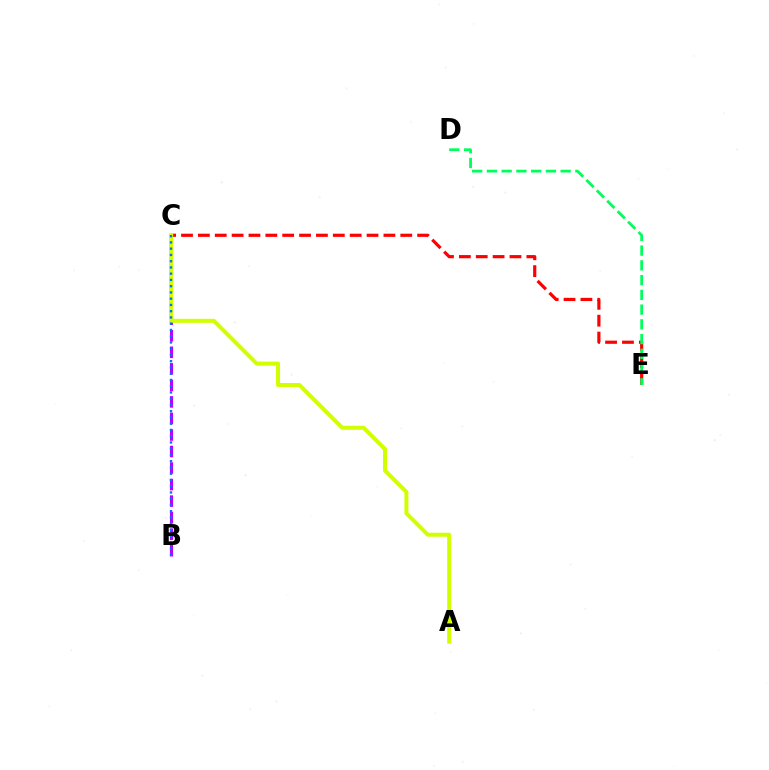{('B', 'C'): [{'color': '#b900ff', 'line_style': 'dashed', 'thickness': 2.25}, {'color': '#0074ff', 'line_style': 'dotted', 'thickness': 1.7}], ('C', 'E'): [{'color': '#ff0000', 'line_style': 'dashed', 'thickness': 2.29}], ('A', 'C'): [{'color': '#d1ff00', 'line_style': 'solid', 'thickness': 2.88}], ('D', 'E'): [{'color': '#00ff5c', 'line_style': 'dashed', 'thickness': 2.0}]}